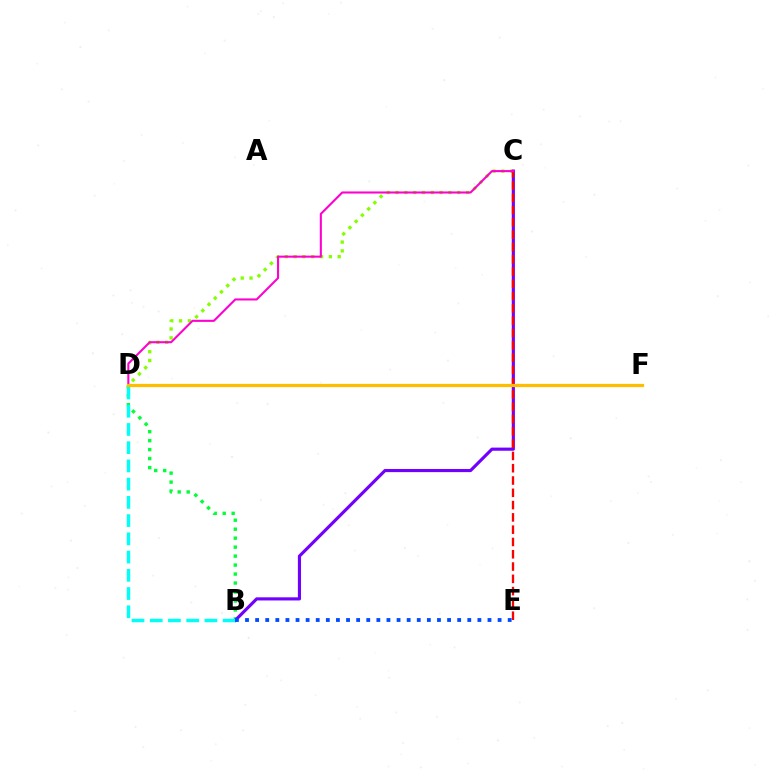{('B', 'D'): [{'color': '#00ff39', 'line_style': 'dotted', 'thickness': 2.44}, {'color': '#00fff6', 'line_style': 'dashed', 'thickness': 2.48}], ('C', 'D'): [{'color': '#84ff00', 'line_style': 'dotted', 'thickness': 2.4}, {'color': '#ff00cf', 'line_style': 'solid', 'thickness': 1.5}], ('B', 'C'): [{'color': '#7200ff', 'line_style': 'solid', 'thickness': 2.26}], ('C', 'E'): [{'color': '#ff0000', 'line_style': 'dashed', 'thickness': 1.67}], ('B', 'E'): [{'color': '#004bff', 'line_style': 'dotted', 'thickness': 2.74}], ('D', 'F'): [{'color': '#ffbd00', 'line_style': 'solid', 'thickness': 2.33}]}